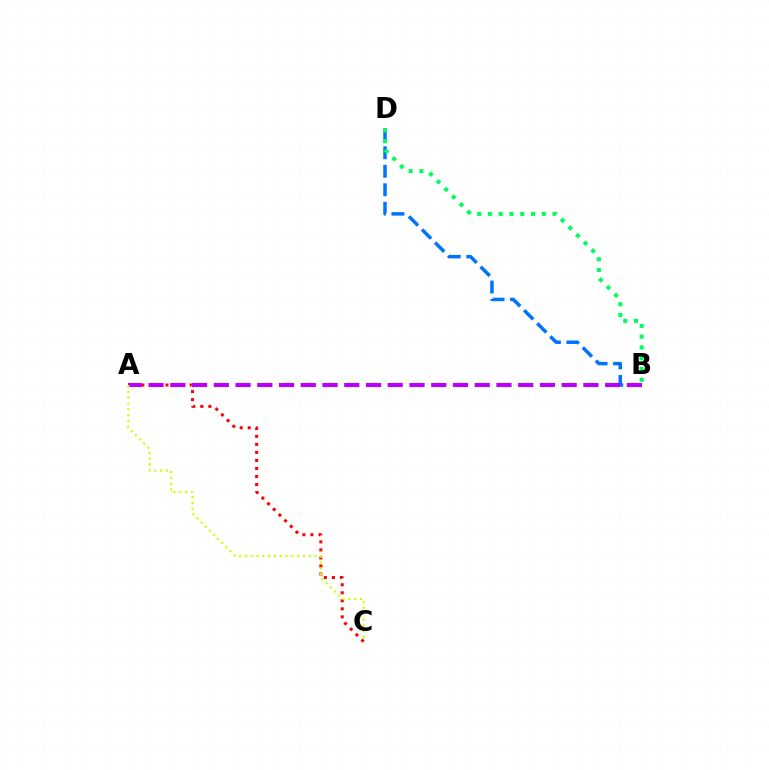{('B', 'D'): [{'color': '#0074ff', 'line_style': 'dashed', 'thickness': 2.51}, {'color': '#00ff5c', 'line_style': 'dotted', 'thickness': 2.93}], ('A', 'C'): [{'color': '#ff0000', 'line_style': 'dotted', 'thickness': 2.18}, {'color': '#d1ff00', 'line_style': 'dotted', 'thickness': 1.58}], ('A', 'B'): [{'color': '#b900ff', 'line_style': 'dashed', 'thickness': 2.95}]}